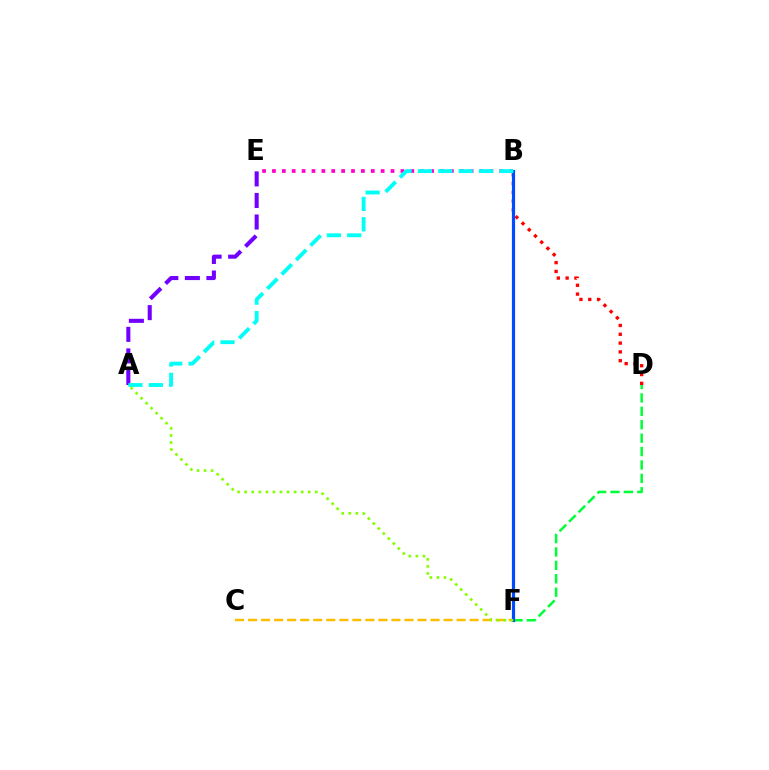{('D', 'F'): [{'color': '#00ff39', 'line_style': 'dashed', 'thickness': 1.82}], ('B', 'E'): [{'color': '#ff00cf', 'line_style': 'dotted', 'thickness': 2.69}], ('B', 'D'): [{'color': '#ff0000', 'line_style': 'dotted', 'thickness': 2.39}], ('A', 'E'): [{'color': '#7200ff', 'line_style': 'dashed', 'thickness': 2.93}], ('C', 'F'): [{'color': '#ffbd00', 'line_style': 'dashed', 'thickness': 1.77}], ('B', 'F'): [{'color': '#004bff', 'line_style': 'solid', 'thickness': 2.29}], ('A', 'B'): [{'color': '#00fff6', 'line_style': 'dashed', 'thickness': 2.77}], ('A', 'F'): [{'color': '#84ff00', 'line_style': 'dotted', 'thickness': 1.92}]}